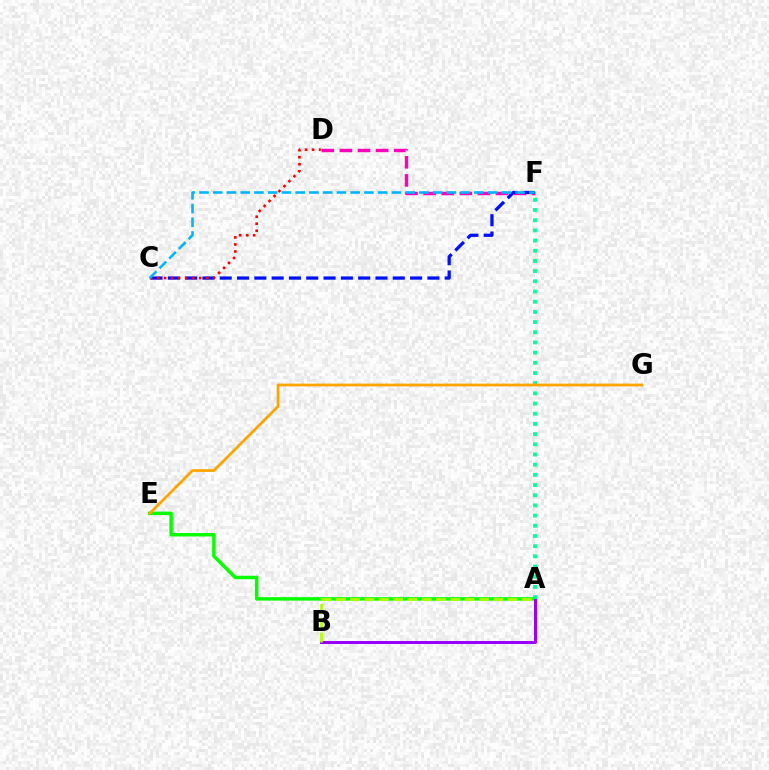{('A', 'E'): [{'color': '#08ff00', 'line_style': 'solid', 'thickness': 2.5}], ('D', 'F'): [{'color': '#ff00bd', 'line_style': 'dashed', 'thickness': 2.46}], ('C', 'F'): [{'color': '#0010ff', 'line_style': 'dashed', 'thickness': 2.35}, {'color': '#00b5ff', 'line_style': 'dashed', 'thickness': 1.87}], ('A', 'B'): [{'color': '#9b00ff', 'line_style': 'solid', 'thickness': 2.16}, {'color': '#b3ff00', 'line_style': 'dashed', 'thickness': 1.94}], ('A', 'F'): [{'color': '#00ff9d', 'line_style': 'dotted', 'thickness': 2.77}], ('E', 'G'): [{'color': '#ffa500', 'line_style': 'solid', 'thickness': 2.0}], ('C', 'D'): [{'color': '#ff0000', 'line_style': 'dotted', 'thickness': 1.91}]}